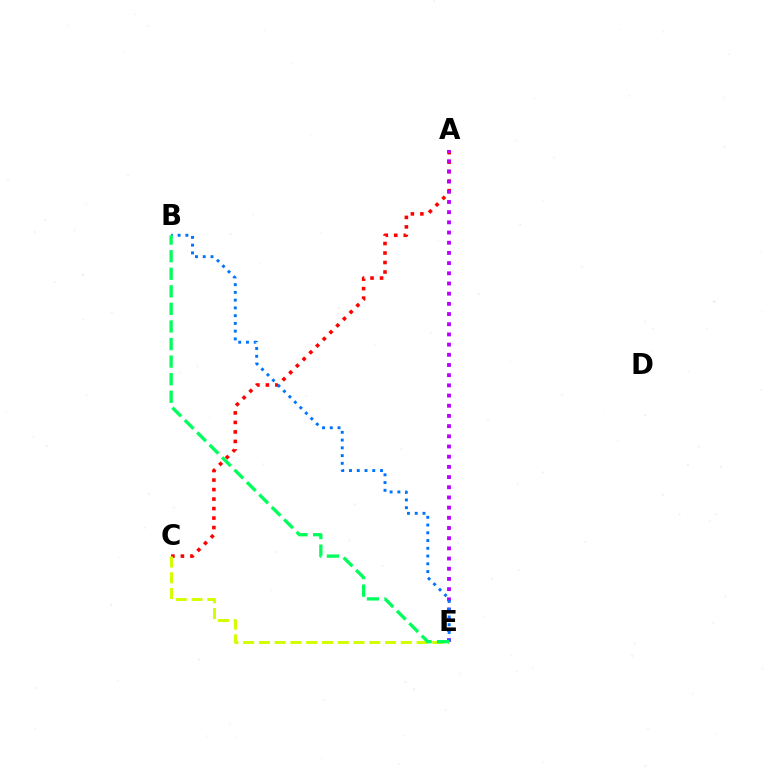{('A', 'C'): [{'color': '#ff0000', 'line_style': 'dotted', 'thickness': 2.58}], ('A', 'E'): [{'color': '#b900ff', 'line_style': 'dotted', 'thickness': 2.77}], ('B', 'E'): [{'color': '#0074ff', 'line_style': 'dotted', 'thickness': 2.11}, {'color': '#00ff5c', 'line_style': 'dashed', 'thickness': 2.39}], ('C', 'E'): [{'color': '#d1ff00', 'line_style': 'dashed', 'thickness': 2.14}]}